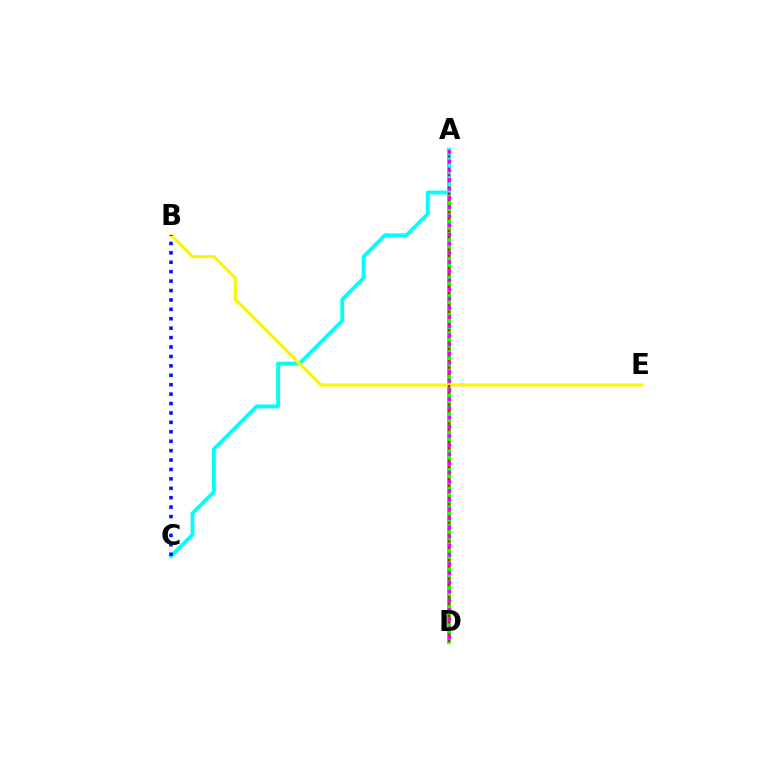{('A', 'D'): [{'color': '#08ff00', 'line_style': 'solid', 'thickness': 2.7}, {'color': '#ff0000', 'line_style': 'dotted', 'thickness': 1.69}, {'color': '#ee00ff', 'line_style': 'dotted', 'thickness': 2.49}], ('A', 'C'): [{'color': '#00fff6', 'line_style': 'solid', 'thickness': 2.77}], ('B', 'E'): [{'color': '#fcf500', 'line_style': 'solid', 'thickness': 2.21}], ('B', 'C'): [{'color': '#0010ff', 'line_style': 'dotted', 'thickness': 2.56}]}